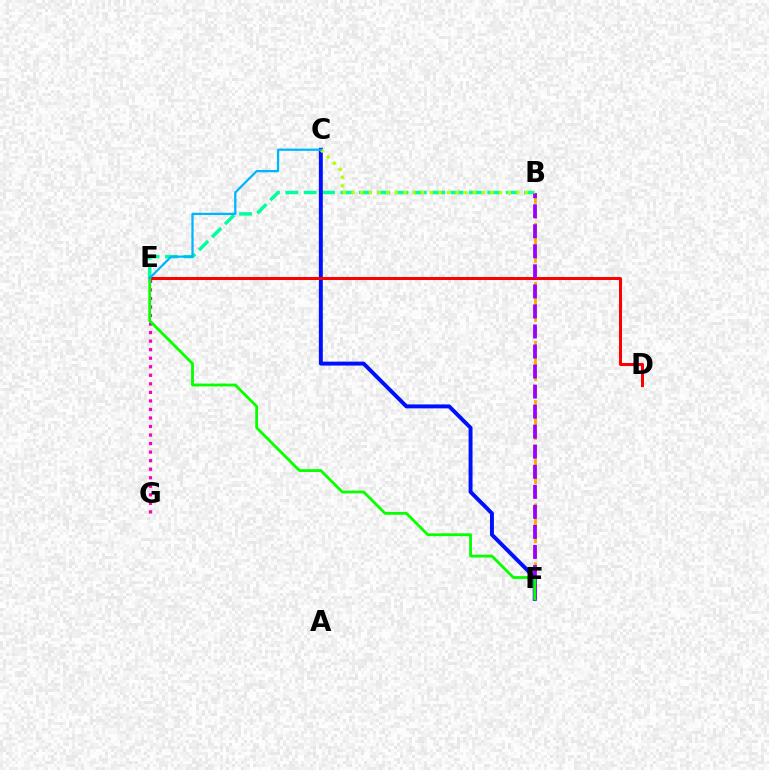{('B', 'E'): [{'color': '#00ff9d', 'line_style': 'dashed', 'thickness': 2.49}], ('E', 'G'): [{'color': '#ff00bd', 'line_style': 'dotted', 'thickness': 2.32}], ('B', 'F'): [{'color': '#ffa500', 'line_style': 'dashed', 'thickness': 2.0}, {'color': '#9b00ff', 'line_style': 'dashed', 'thickness': 2.72}], ('C', 'F'): [{'color': '#0010ff', 'line_style': 'solid', 'thickness': 2.84}], ('D', 'E'): [{'color': '#ff0000', 'line_style': 'solid', 'thickness': 2.17}], ('B', 'C'): [{'color': '#b3ff00', 'line_style': 'dotted', 'thickness': 2.36}], ('E', 'F'): [{'color': '#08ff00', 'line_style': 'solid', 'thickness': 2.03}], ('C', 'E'): [{'color': '#00b5ff', 'line_style': 'solid', 'thickness': 1.63}]}